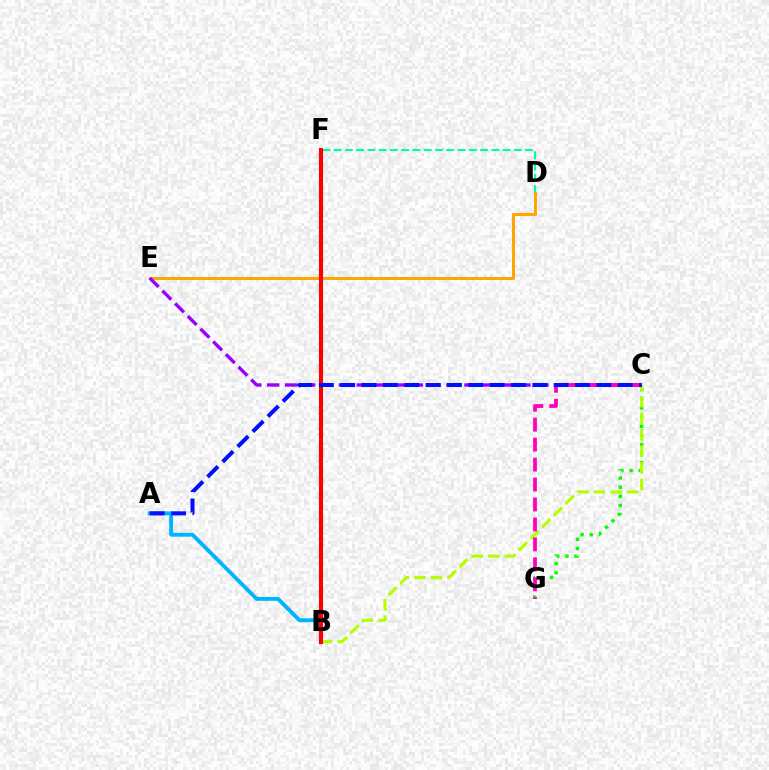{('C', 'G'): [{'color': '#08ff00', 'line_style': 'dotted', 'thickness': 2.49}, {'color': '#ff00bd', 'line_style': 'dashed', 'thickness': 2.71}], ('B', 'C'): [{'color': '#b3ff00', 'line_style': 'dashed', 'thickness': 2.25}], ('A', 'B'): [{'color': '#00b5ff', 'line_style': 'solid', 'thickness': 2.81}], ('D', 'F'): [{'color': '#00ff9d', 'line_style': 'dashed', 'thickness': 1.53}], ('D', 'E'): [{'color': '#ffa500', 'line_style': 'solid', 'thickness': 2.14}], ('C', 'E'): [{'color': '#9b00ff', 'line_style': 'dashed', 'thickness': 2.44}], ('B', 'F'): [{'color': '#ff0000', 'line_style': 'solid', 'thickness': 2.96}], ('A', 'C'): [{'color': '#0010ff', 'line_style': 'dashed', 'thickness': 2.9}]}